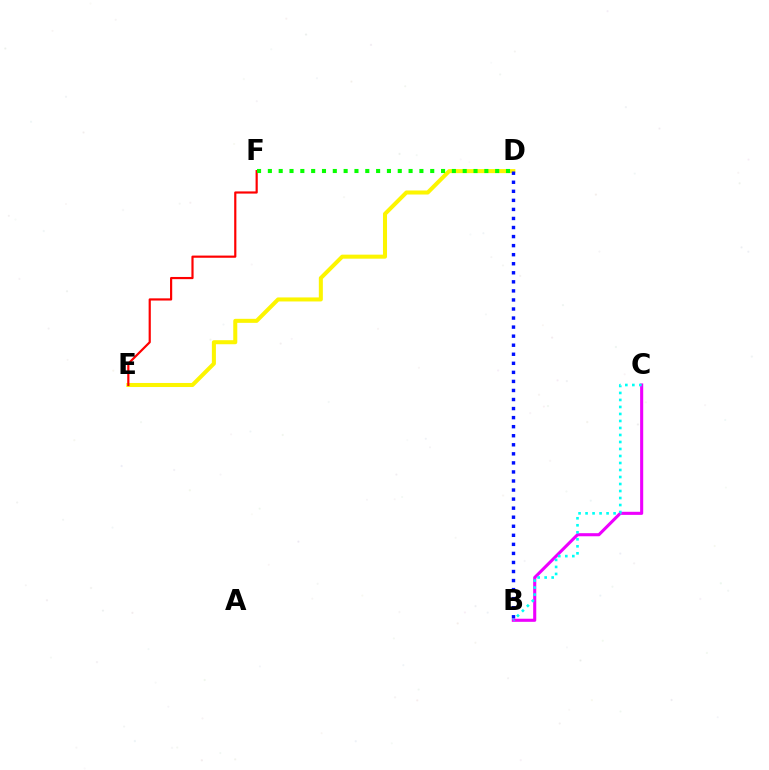{('D', 'E'): [{'color': '#fcf500', 'line_style': 'solid', 'thickness': 2.9}], ('B', 'C'): [{'color': '#ee00ff', 'line_style': 'solid', 'thickness': 2.22}, {'color': '#00fff6', 'line_style': 'dotted', 'thickness': 1.9}], ('E', 'F'): [{'color': '#ff0000', 'line_style': 'solid', 'thickness': 1.57}], ('D', 'F'): [{'color': '#08ff00', 'line_style': 'dotted', 'thickness': 2.94}], ('B', 'D'): [{'color': '#0010ff', 'line_style': 'dotted', 'thickness': 2.46}]}